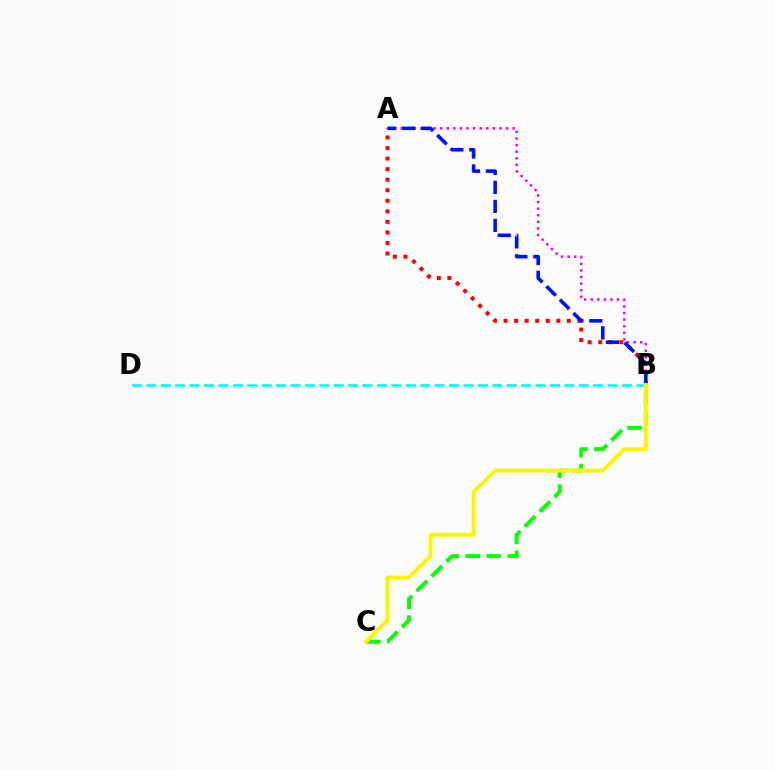{('B', 'C'): [{'color': '#08ff00', 'line_style': 'dashed', 'thickness': 2.86}, {'color': '#fcf500', 'line_style': 'solid', 'thickness': 2.84}], ('A', 'B'): [{'color': '#ff0000', 'line_style': 'dotted', 'thickness': 2.87}, {'color': '#ee00ff', 'line_style': 'dotted', 'thickness': 1.79}, {'color': '#0010ff', 'line_style': 'dashed', 'thickness': 2.58}], ('B', 'D'): [{'color': '#00fff6', 'line_style': 'dashed', 'thickness': 1.96}]}